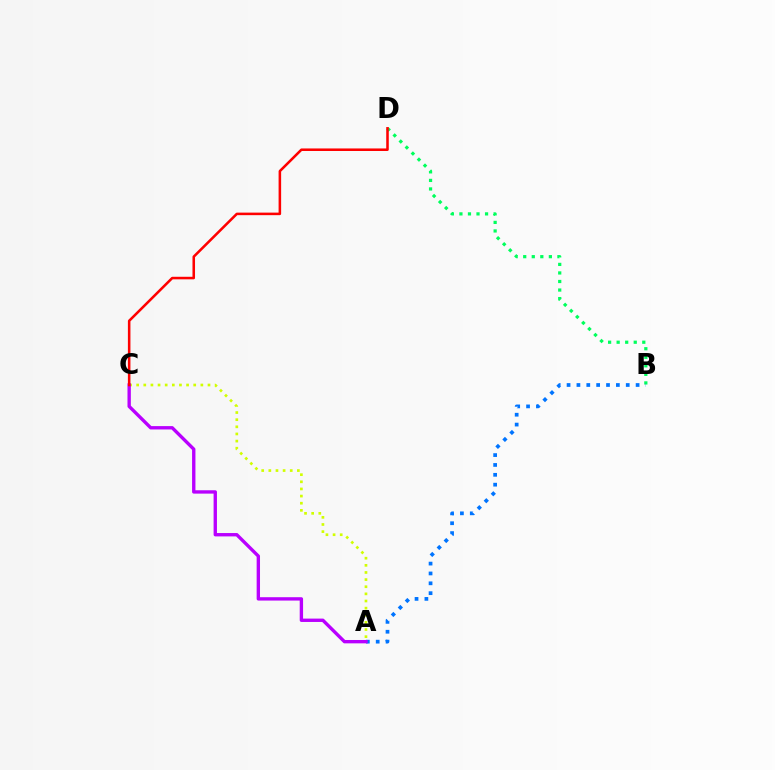{('B', 'D'): [{'color': '#00ff5c', 'line_style': 'dotted', 'thickness': 2.32}], ('A', 'B'): [{'color': '#0074ff', 'line_style': 'dotted', 'thickness': 2.68}], ('A', 'C'): [{'color': '#d1ff00', 'line_style': 'dotted', 'thickness': 1.94}, {'color': '#b900ff', 'line_style': 'solid', 'thickness': 2.42}], ('C', 'D'): [{'color': '#ff0000', 'line_style': 'solid', 'thickness': 1.83}]}